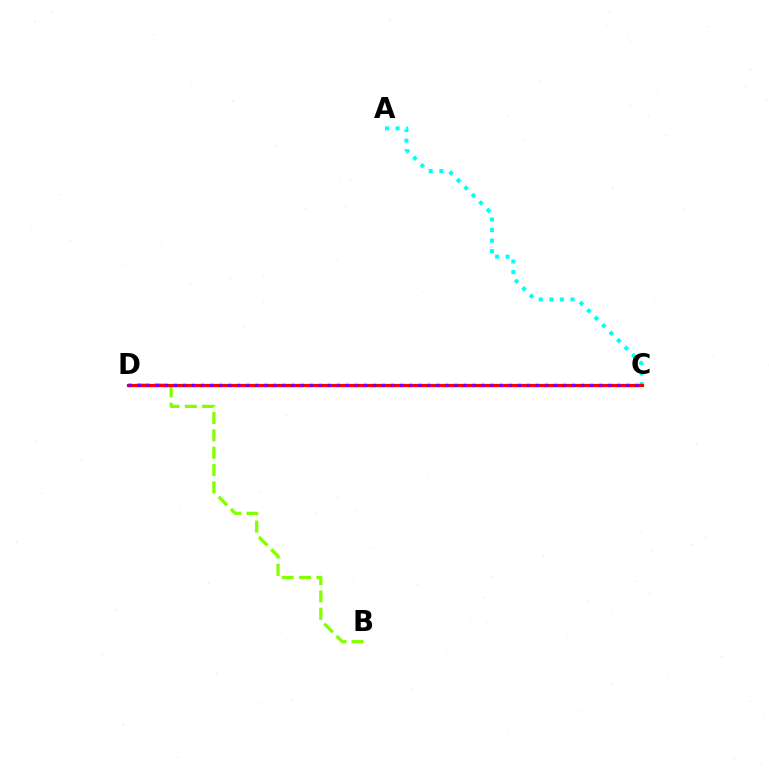{('B', 'D'): [{'color': '#84ff00', 'line_style': 'dashed', 'thickness': 2.36}], ('A', 'C'): [{'color': '#00fff6', 'line_style': 'dotted', 'thickness': 2.87}], ('C', 'D'): [{'color': '#ff0000', 'line_style': 'solid', 'thickness': 2.3}, {'color': '#7200ff', 'line_style': 'dotted', 'thickness': 2.46}]}